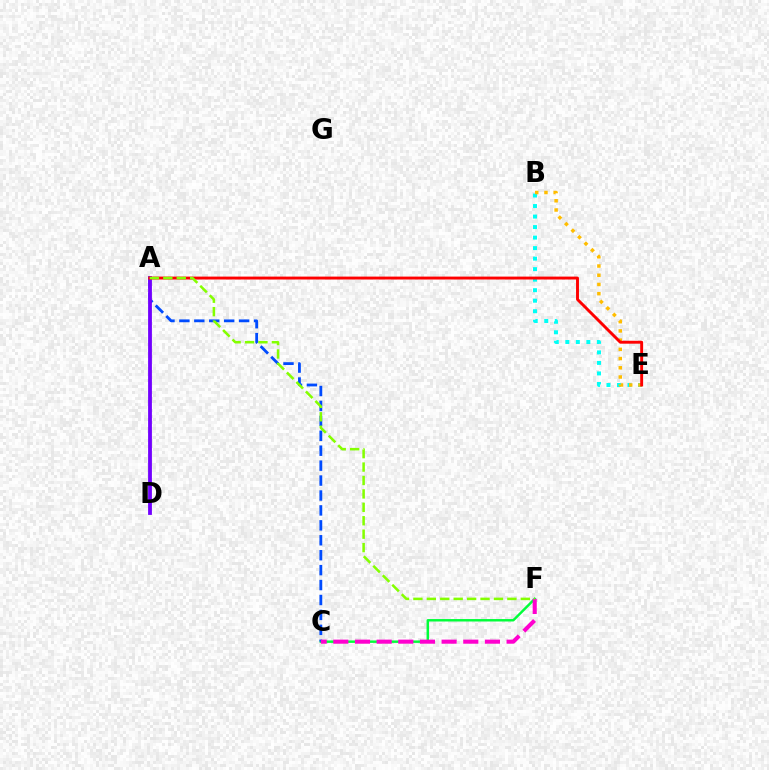{('C', 'F'): [{'color': '#00ff39', 'line_style': 'solid', 'thickness': 1.76}, {'color': '#ff00cf', 'line_style': 'dashed', 'thickness': 2.94}], ('B', 'E'): [{'color': '#00fff6', 'line_style': 'dotted', 'thickness': 2.86}, {'color': '#ffbd00', 'line_style': 'dotted', 'thickness': 2.5}], ('A', 'C'): [{'color': '#004bff', 'line_style': 'dashed', 'thickness': 2.03}], ('A', 'D'): [{'color': '#7200ff', 'line_style': 'solid', 'thickness': 2.74}], ('A', 'E'): [{'color': '#ff0000', 'line_style': 'solid', 'thickness': 2.1}], ('A', 'F'): [{'color': '#84ff00', 'line_style': 'dashed', 'thickness': 1.82}]}